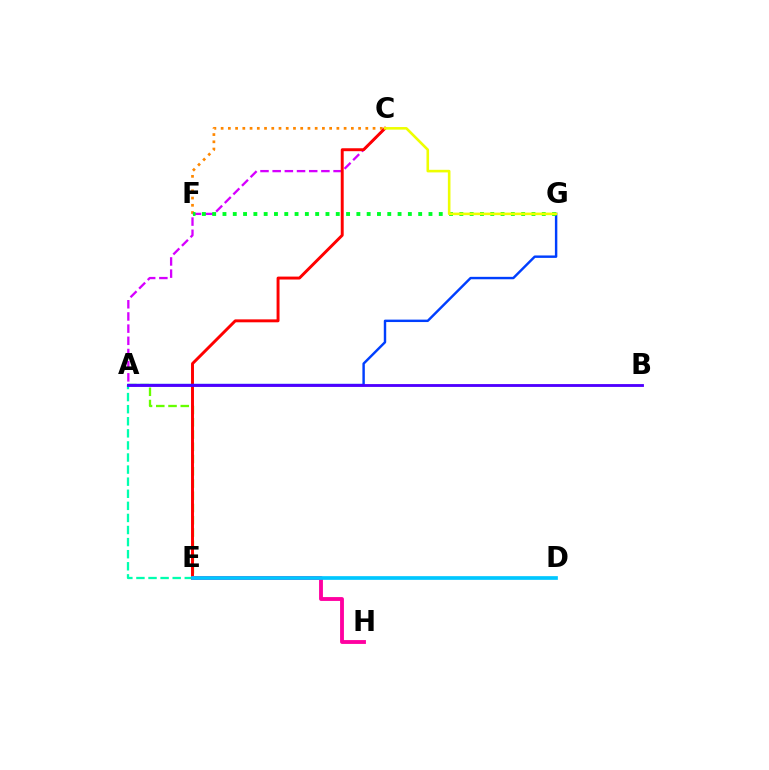{('C', 'F'): [{'color': '#ff8800', 'line_style': 'dotted', 'thickness': 1.97}], ('A', 'C'): [{'color': '#d600ff', 'line_style': 'dashed', 'thickness': 1.65}], ('A', 'E'): [{'color': '#66ff00', 'line_style': 'dashed', 'thickness': 1.66}, {'color': '#00ffaf', 'line_style': 'dashed', 'thickness': 1.64}], ('C', 'E'): [{'color': '#ff0000', 'line_style': 'solid', 'thickness': 2.11}], ('A', 'G'): [{'color': '#003fff', 'line_style': 'solid', 'thickness': 1.75}], ('A', 'B'): [{'color': '#4f00ff', 'line_style': 'solid', 'thickness': 2.05}], ('F', 'G'): [{'color': '#00ff27', 'line_style': 'dotted', 'thickness': 2.8}], ('E', 'H'): [{'color': '#ff00a0', 'line_style': 'solid', 'thickness': 2.77}], ('C', 'G'): [{'color': '#eeff00', 'line_style': 'solid', 'thickness': 1.87}], ('D', 'E'): [{'color': '#00c7ff', 'line_style': 'solid', 'thickness': 2.65}]}